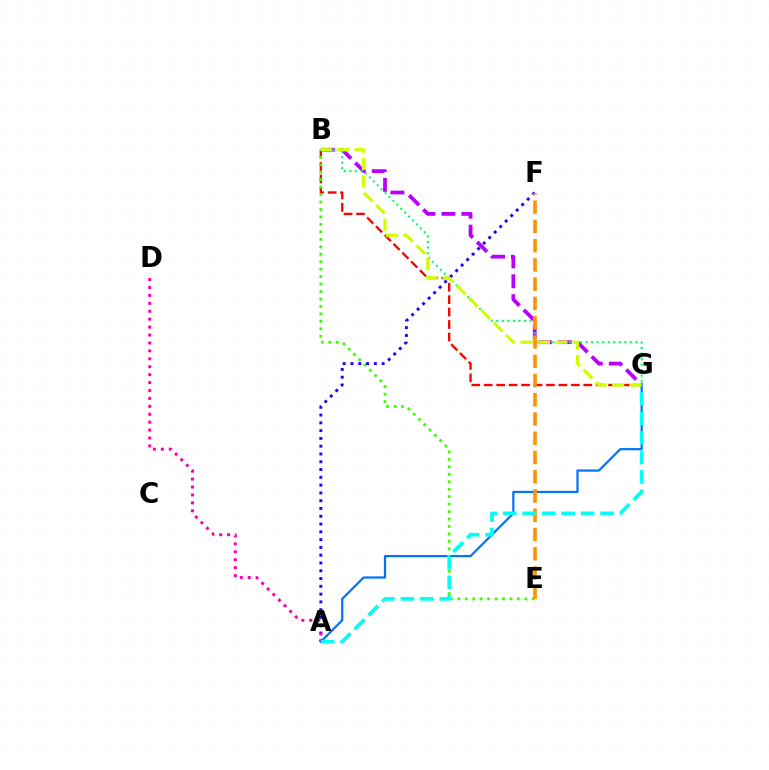{('A', 'G'): [{'color': '#0074ff', 'line_style': 'solid', 'thickness': 1.6}, {'color': '#00fff6', 'line_style': 'dashed', 'thickness': 2.65}], ('B', 'G'): [{'color': '#ff0000', 'line_style': 'dashed', 'thickness': 1.69}, {'color': '#b900ff', 'line_style': 'dashed', 'thickness': 2.71}, {'color': '#00ff5c', 'line_style': 'dotted', 'thickness': 1.5}, {'color': '#d1ff00', 'line_style': 'dashed', 'thickness': 2.36}], ('B', 'E'): [{'color': '#3dff00', 'line_style': 'dotted', 'thickness': 2.03}], ('A', 'F'): [{'color': '#2500ff', 'line_style': 'dotted', 'thickness': 2.12}], ('A', 'D'): [{'color': '#ff00ac', 'line_style': 'dotted', 'thickness': 2.15}], ('E', 'F'): [{'color': '#ff9400', 'line_style': 'dashed', 'thickness': 2.62}]}